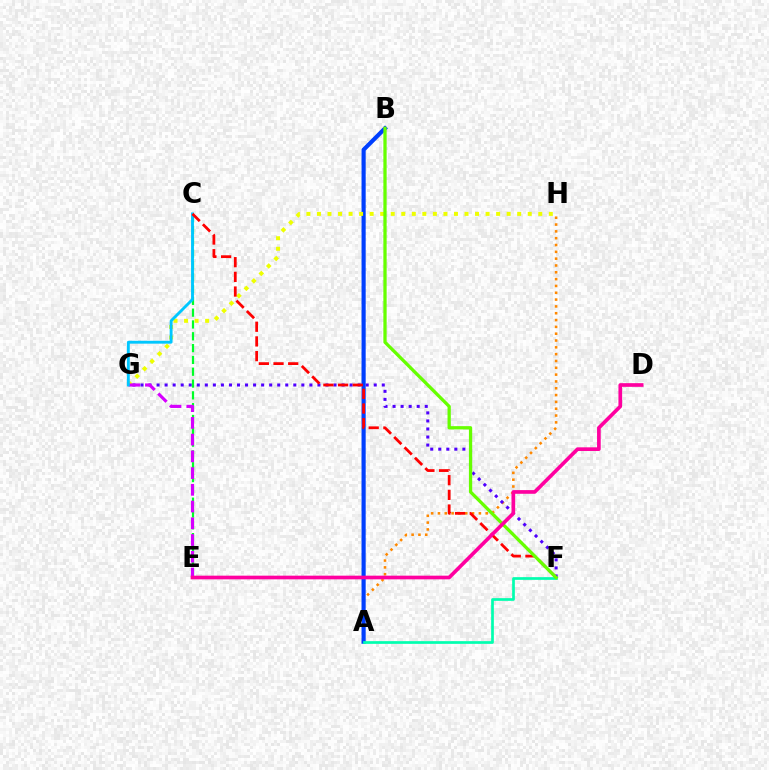{('A', 'H'): [{'color': '#ff8800', 'line_style': 'dotted', 'thickness': 1.85}], ('F', 'G'): [{'color': '#4f00ff', 'line_style': 'dotted', 'thickness': 2.19}], ('A', 'B'): [{'color': '#003fff', 'line_style': 'solid', 'thickness': 2.98}], ('C', 'E'): [{'color': '#00ff27', 'line_style': 'dashed', 'thickness': 1.61}], ('G', 'H'): [{'color': '#eeff00', 'line_style': 'dotted', 'thickness': 2.86}], ('E', 'G'): [{'color': '#d600ff', 'line_style': 'dashed', 'thickness': 2.27}], ('C', 'G'): [{'color': '#00c7ff', 'line_style': 'solid', 'thickness': 2.07}], ('A', 'F'): [{'color': '#00ffaf', 'line_style': 'solid', 'thickness': 1.94}], ('C', 'F'): [{'color': '#ff0000', 'line_style': 'dashed', 'thickness': 1.99}], ('B', 'F'): [{'color': '#66ff00', 'line_style': 'solid', 'thickness': 2.36}], ('D', 'E'): [{'color': '#ff00a0', 'line_style': 'solid', 'thickness': 2.65}]}